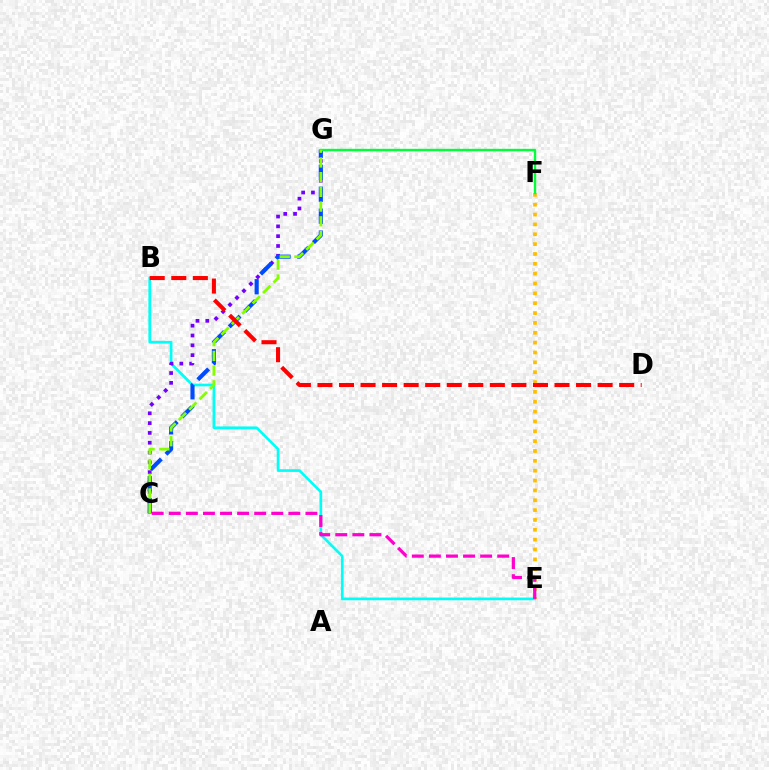{('E', 'F'): [{'color': '#ffbd00', 'line_style': 'dotted', 'thickness': 2.68}], ('B', 'E'): [{'color': '#00fff6', 'line_style': 'solid', 'thickness': 1.93}], ('C', 'G'): [{'color': '#7200ff', 'line_style': 'dotted', 'thickness': 2.67}, {'color': '#004bff', 'line_style': 'dashed', 'thickness': 2.98}, {'color': '#84ff00', 'line_style': 'dashed', 'thickness': 2.0}], ('C', 'E'): [{'color': '#ff00cf', 'line_style': 'dashed', 'thickness': 2.32}], ('F', 'G'): [{'color': '#00ff39', 'line_style': 'solid', 'thickness': 1.72}], ('B', 'D'): [{'color': '#ff0000', 'line_style': 'dashed', 'thickness': 2.93}]}